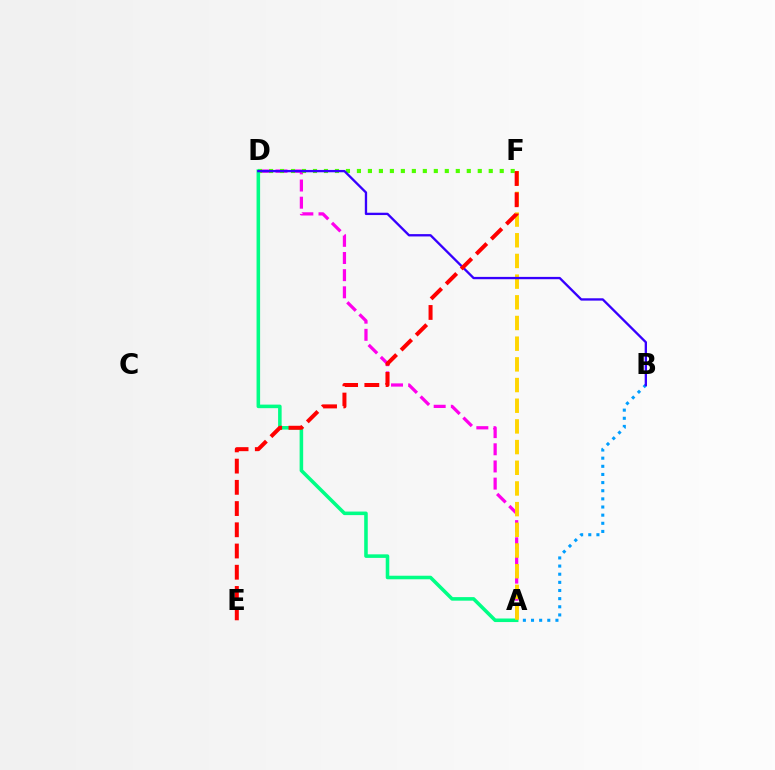{('A', 'D'): [{'color': '#ff00ed', 'line_style': 'dashed', 'thickness': 2.33}, {'color': '#00ff86', 'line_style': 'solid', 'thickness': 2.56}], ('D', 'F'): [{'color': '#4fff00', 'line_style': 'dotted', 'thickness': 2.98}], ('A', 'B'): [{'color': '#009eff', 'line_style': 'dotted', 'thickness': 2.21}], ('A', 'F'): [{'color': '#ffd500', 'line_style': 'dashed', 'thickness': 2.81}], ('B', 'D'): [{'color': '#3700ff', 'line_style': 'solid', 'thickness': 1.68}], ('E', 'F'): [{'color': '#ff0000', 'line_style': 'dashed', 'thickness': 2.88}]}